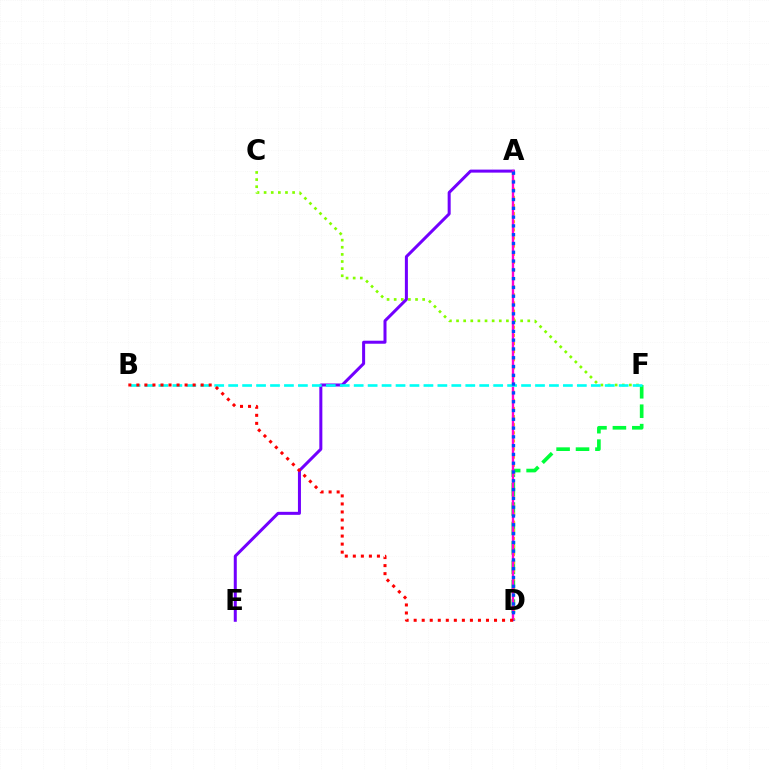{('D', 'F'): [{'color': '#00ff39', 'line_style': 'dashed', 'thickness': 2.64}], ('A', 'D'): [{'color': '#ffbd00', 'line_style': 'dotted', 'thickness': 2.21}, {'color': '#ff00cf', 'line_style': 'solid', 'thickness': 1.71}, {'color': '#004bff', 'line_style': 'dotted', 'thickness': 2.39}], ('C', 'F'): [{'color': '#84ff00', 'line_style': 'dotted', 'thickness': 1.94}], ('A', 'E'): [{'color': '#7200ff', 'line_style': 'solid', 'thickness': 2.17}], ('B', 'F'): [{'color': '#00fff6', 'line_style': 'dashed', 'thickness': 1.89}], ('B', 'D'): [{'color': '#ff0000', 'line_style': 'dotted', 'thickness': 2.18}]}